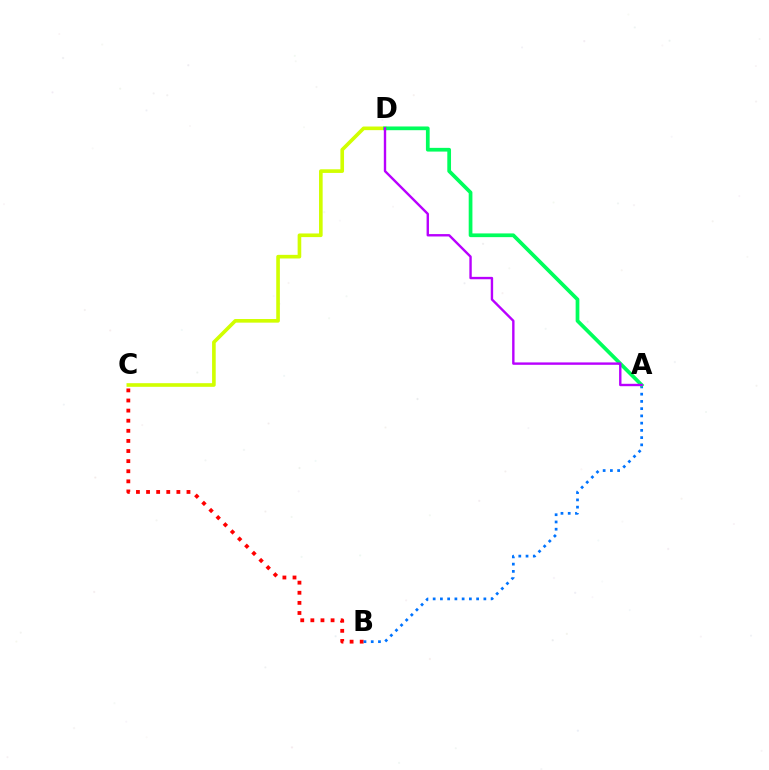{('B', 'C'): [{'color': '#ff0000', 'line_style': 'dotted', 'thickness': 2.75}], ('A', 'B'): [{'color': '#0074ff', 'line_style': 'dotted', 'thickness': 1.97}], ('C', 'D'): [{'color': '#d1ff00', 'line_style': 'solid', 'thickness': 2.61}], ('A', 'D'): [{'color': '#00ff5c', 'line_style': 'solid', 'thickness': 2.68}, {'color': '#b900ff', 'line_style': 'solid', 'thickness': 1.72}]}